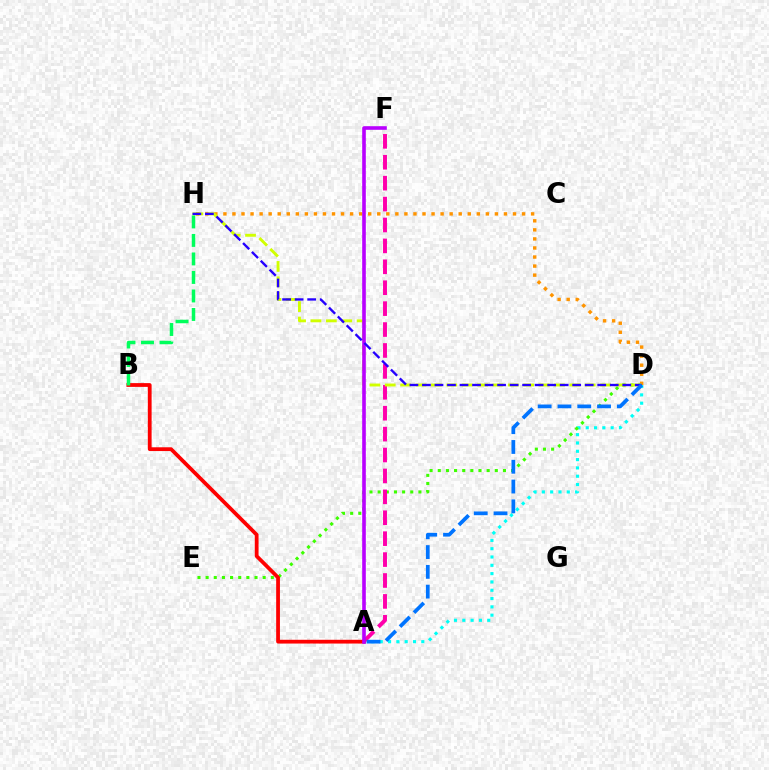{('A', 'D'): [{'color': '#00fff6', 'line_style': 'dotted', 'thickness': 2.26}, {'color': '#0074ff', 'line_style': 'dashed', 'thickness': 2.69}], ('D', 'E'): [{'color': '#3dff00', 'line_style': 'dotted', 'thickness': 2.21}], ('A', 'F'): [{'color': '#ff00ac', 'line_style': 'dashed', 'thickness': 2.84}, {'color': '#b900ff', 'line_style': 'solid', 'thickness': 2.6}], ('D', 'H'): [{'color': '#ff9400', 'line_style': 'dotted', 'thickness': 2.46}, {'color': '#d1ff00', 'line_style': 'dashed', 'thickness': 2.09}, {'color': '#2500ff', 'line_style': 'dashed', 'thickness': 1.7}], ('A', 'B'): [{'color': '#ff0000', 'line_style': 'solid', 'thickness': 2.72}], ('B', 'H'): [{'color': '#00ff5c', 'line_style': 'dashed', 'thickness': 2.51}]}